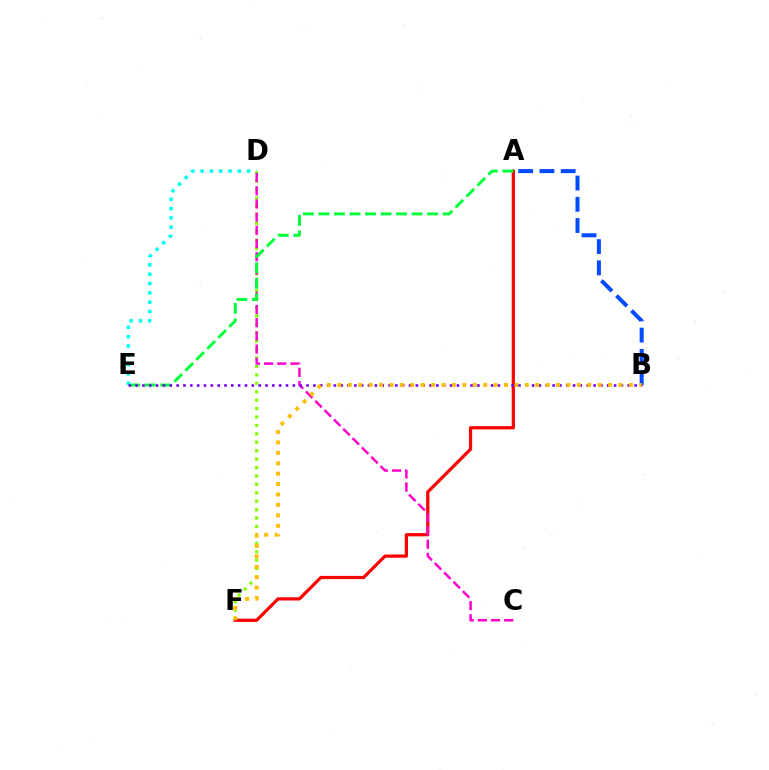{('D', 'F'): [{'color': '#84ff00', 'line_style': 'dotted', 'thickness': 2.29}], ('A', 'F'): [{'color': '#ff0000', 'line_style': 'solid', 'thickness': 2.32}], ('D', 'E'): [{'color': '#00fff6', 'line_style': 'dotted', 'thickness': 2.53}], ('A', 'B'): [{'color': '#004bff', 'line_style': 'dashed', 'thickness': 2.89}], ('C', 'D'): [{'color': '#ff00cf', 'line_style': 'dashed', 'thickness': 1.79}], ('A', 'E'): [{'color': '#00ff39', 'line_style': 'dashed', 'thickness': 2.11}], ('B', 'E'): [{'color': '#7200ff', 'line_style': 'dotted', 'thickness': 1.86}], ('B', 'F'): [{'color': '#ffbd00', 'line_style': 'dotted', 'thickness': 2.83}]}